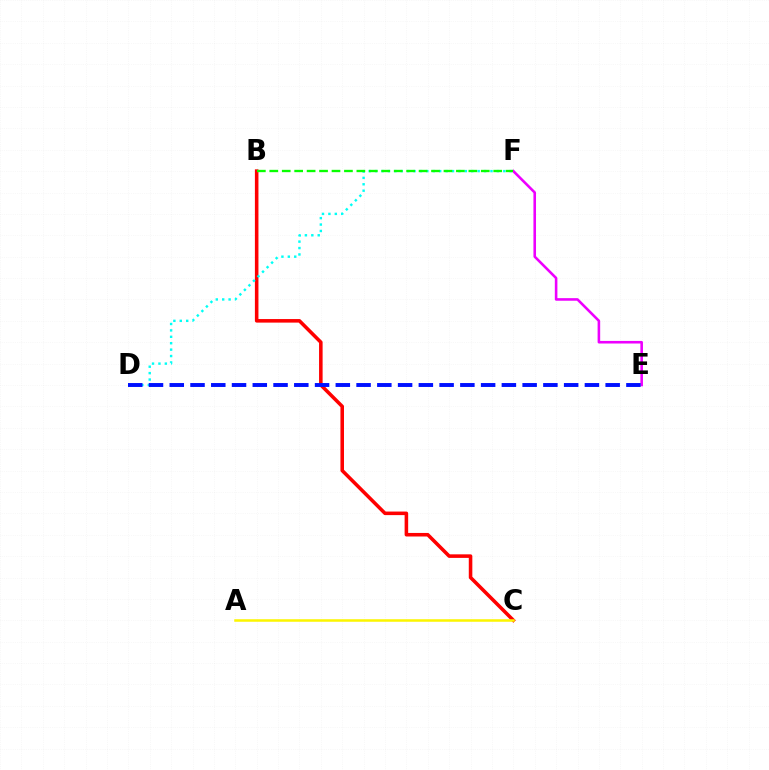{('E', 'F'): [{'color': '#ee00ff', 'line_style': 'solid', 'thickness': 1.86}], ('B', 'C'): [{'color': '#ff0000', 'line_style': 'solid', 'thickness': 2.56}], ('D', 'F'): [{'color': '#00fff6', 'line_style': 'dotted', 'thickness': 1.74}], ('A', 'C'): [{'color': '#fcf500', 'line_style': 'solid', 'thickness': 1.82}], ('D', 'E'): [{'color': '#0010ff', 'line_style': 'dashed', 'thickness': 2.82}], ('B', 'F'): [{'color': '#08ff00', 'line_style': 'dashed', 'thickness': 1.69}]}